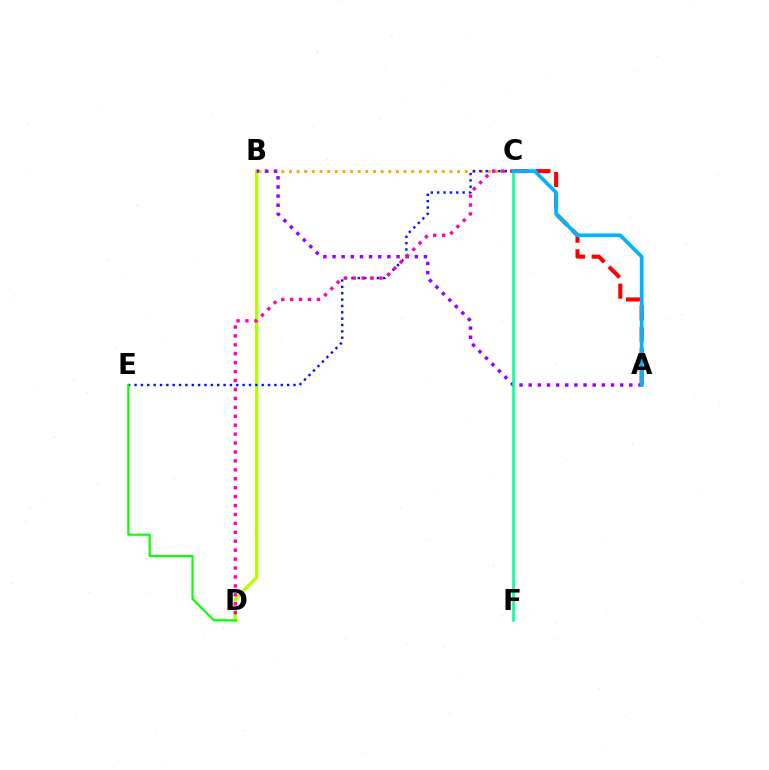{('B', 'C'): [{'color': '#ffa500', 'line_style': 'dotted', 'thickness': 2.08}], ('A', 'C'): [{'color': '#ff0000', 'line_style': 'dashed', 'thickness': 2.93}, {'color': '#00b5ff', 'line_style': 'solid', 'thickness': 2.67}], ('B', 'D'): [{'color': '#b3ff00', 'line_style': 'solid', 'thickness': 2.4}], ('C', 'E'): [{'color': '#0010ff', 'line_style': 'dotted', 'thickness': 1.73}], ('A', 'B'): [{'color': '#9b00ff', 'line_style': 'dotted', 'thickness': 2.49}], ('C', 'D'): [{'color': '#ff00bd', 'line_style': 'dotted', 'thickness': 2.43}], ('C', 'F'): [{'color': '#00ff9d', 'line_style': 'solid', 'thickness': 1.86}], ('D', 'E'): [{'color': '#08ff00', 'line_style': 'solid', 'thickness': 1.55}]}